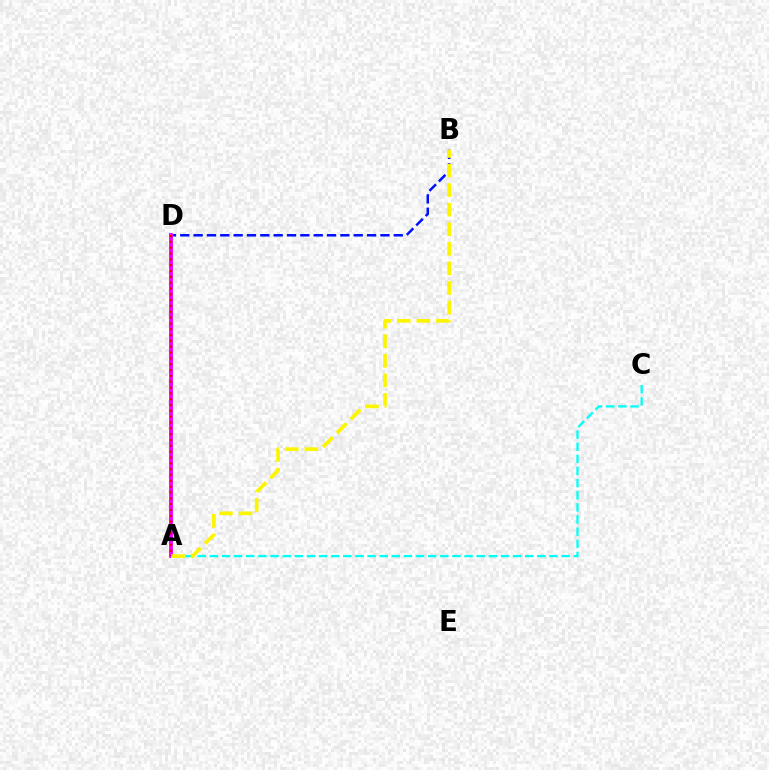{('A', 'C'): [{'color': '#00fff6', 'line_style': 'dashed', 'thickness': 1.65}], ('B', 'D'): [{'color': '#0010ff', 'line_style': 'dashed', 'thickness': 1.81}], ('A', 'D'): [{'color': '#08ff00', 'line_style': 'dotted', 'thickness': 2.66}, {'color': '#ee00ff', 'line_style': 'solid', 'thickness': 2.78}, {'color': '#ff0000', 'line_style': 'dotted', 'thickness': 1.58}], ('A', 'B'): [{'color': '#fcf500', 'line_style': 'dashed', 'thickness': 2.66}]}